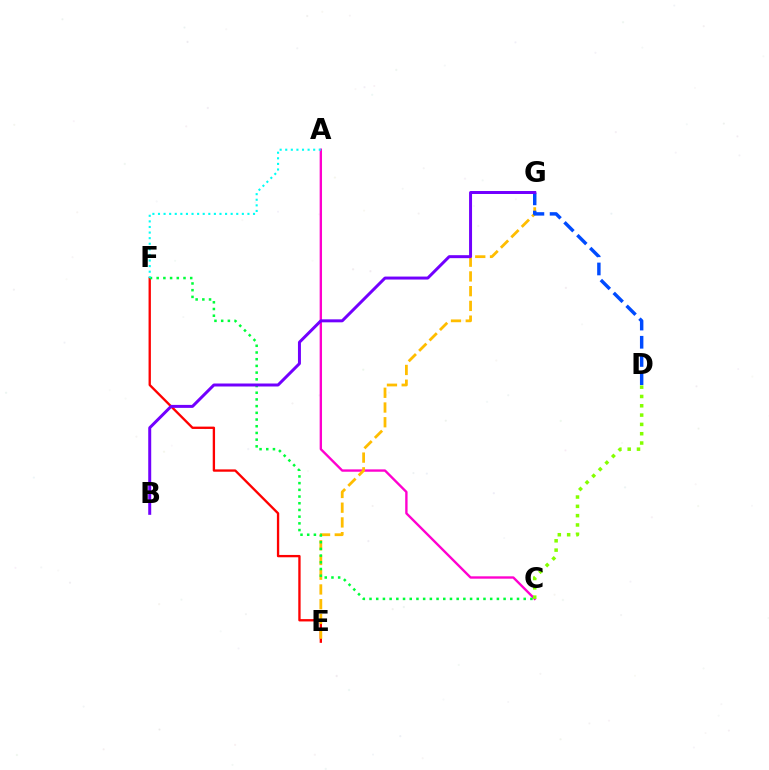{('A', 'C'): [{'color': '#ff00cf', 'line_style': 'solid', 'thickness': 1.71}], ('E', 'F'): [{'color': '#ff0000', 'line_style': 'solid', 'thickness': 1.68}], ('E', 'G'): [{'color': '#ffbd00', 'line_style': 'dashed', 'thickness': 2.0}], ('C', 'F'): [{'color': '#00ff39', 'line_style': 'dotted', 'thickness': 1.82}], ('D', 'G'): [{'color': '#004bff', 'line_style': 'dashed', 'thickness': 2.47}], ('B', 'G'): [{'color': '#7200ff', 'line_style': 'solid', 'thickness': 2.15}], ('C', 'D'): [{'color': '#84ff00', 'line_style': 'dotted', 'thickness': 2.53}], ('A', 'F'): [{'color': '#00fff6', 'line_style': 'dotted', 'thickness': 1.52}]}